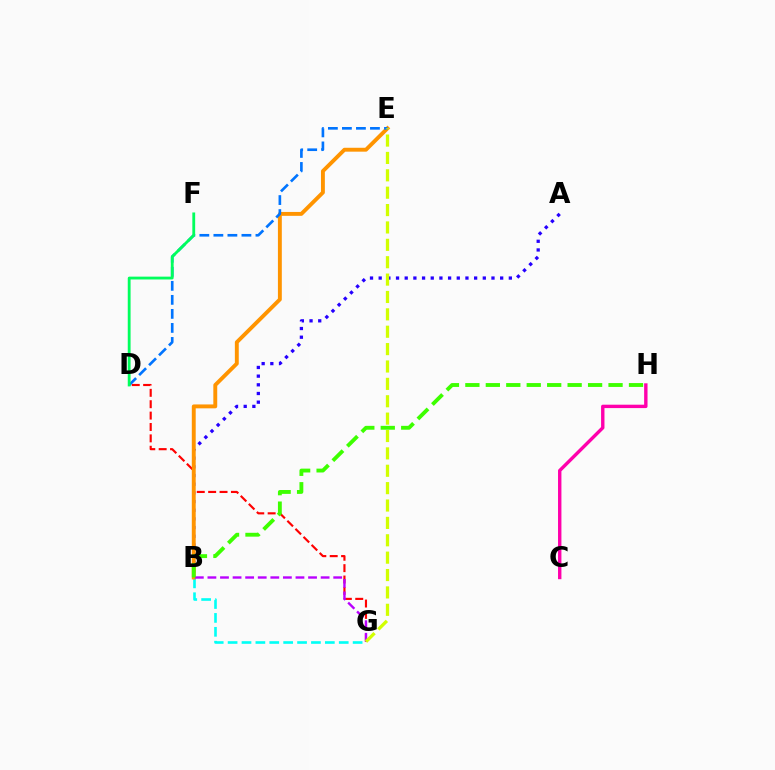{('D', 'G'): [{'color': '#ff0000', 'line_style': 'dashed', 'thickness': 1.55}], ('C', 'H'): [{'color': '#ff00ac', 'line_style': 'solid', 'thickness': 2.44}], ('B', 'G'): [{'color': '#00fff6', 'line_style': 'dashed', 'thickness': 1.89}, {'color': '#b900ff', 'line_style': 'dashed', 'thickness': 1.71}], ('A', 'B'): [{'color': '#2500ff', 'line_style': 'dotted', 'thickness': 2.36}], ('B', 'E'): [{'color': '#ff9400', 'line_style': 'solid', 'thickness': 2.8}], ('D', 'E'): [{'color': '#0074ff', 'line_style': 'dashed', 'thickness': 1.9}], ('D', 'F'): [{'color': '#00ff5c', 'line_style': 'solid', 'thickness': 2.03}], ('E', 'G'): [{'color': '#d1ff00', 'line_style': 'dashed', 'thickness': 2.36}], ('B', 'H'): [{'color': '#3dff00', 'line_style': 'dashed', 'thickness': 2.78}]}